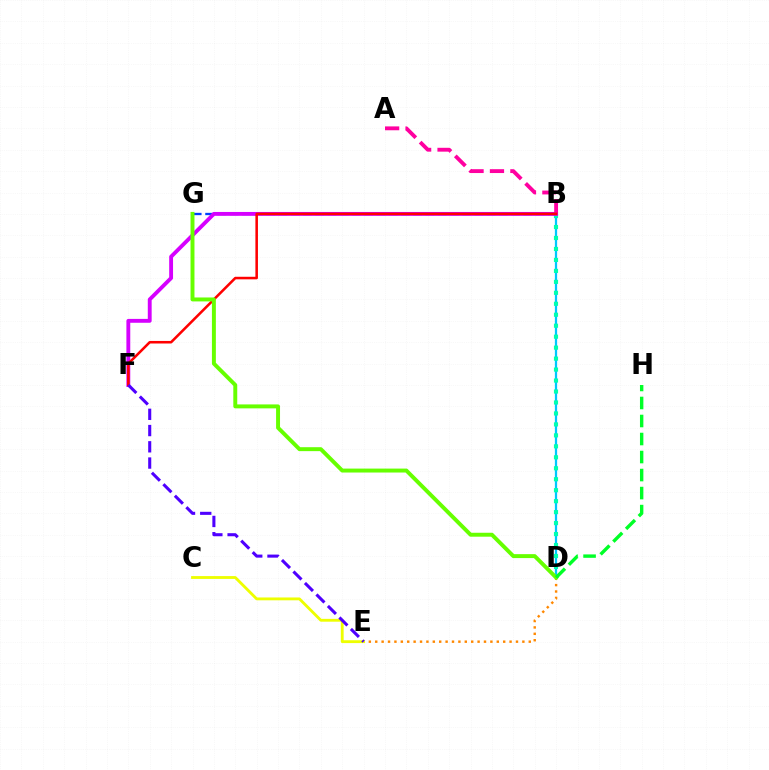{('B', 'D'): [{'color': '#00c7ff', 'line_style': 'solid', 'thickness': 1.62}, {'color': '#00ffaf', 'line_style': 'dotted', 'thickness': 2.98}], ('B', 'G'): [{'color': '#003fff', 'line_style': 'dashed', 'thickness': 1.66}], ('B', 'F'): [{'color': '#d600ff', 'line_style': 'solid', 'thickness': 2.78}, {'color': '#ff0000', 'line_style': 'solid', 'thickness': 1.84}], ('A', 'B'): [{'color': '#ff00a0', 'line_style': 'dashed', 'thickness': 2.77}], ('D', 'E'): [{'color': '#ff8800', 'line_style': 'dotted', 'thickness': 1.74}], ('D', 'G'): [{'color': '#66ff00', 'line_style': 'solid', 'thickness': 2.84}], ('D', 'H'): [{'color': '#00ff27', 'line_style': 'dashed', 'thickness': 2.45}], ('C', 'E'): [{'color': '#eeff00', 'line_style': 'solid', 'thickness': 2.04}], ('E', 'F'): [{'color': '#4f00ff', 'line_style': 'dashed', 'thickness': 2.21}]}